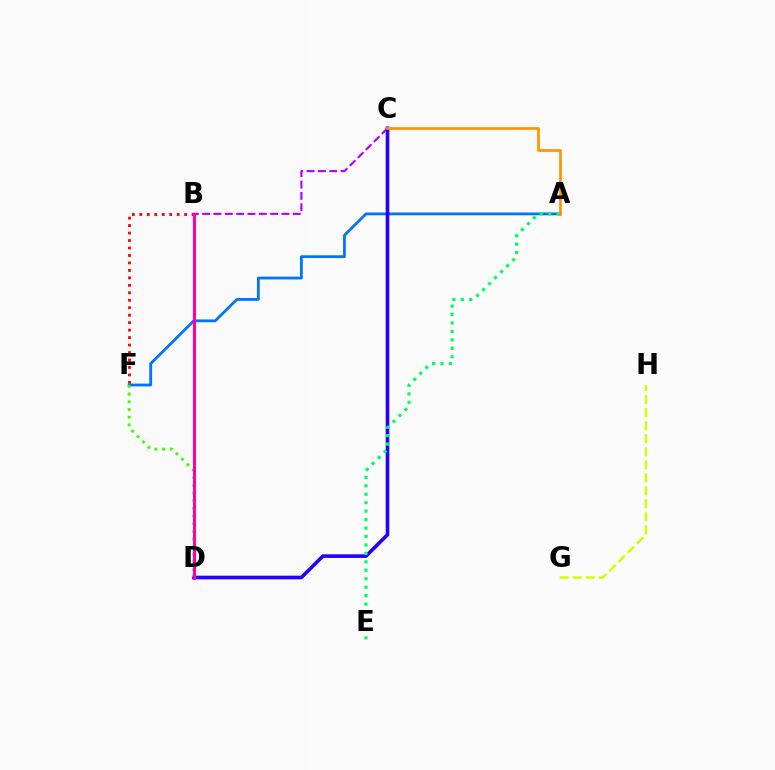{('B', 'D'): [{'color': '#00fff6', 'line_style': 'dashed', 'thickness': 2.15}, {'color': '#ff00ac', 'line_style': 'solid', 'thickness': 2.22}], ('B', 'F'): [{'color': '#ff0000', 'line_style': 'dotted', 'thickness': 2.03}], ('A', 'F'): [{'color': '#0074ff', 'line_style': 'solid', 'thickness': 2.01}], ('B', 'C'): [{'color': '#b900ff', 'line_style': 'dashed', 'thickness': 1.54}], ('C', 'D'): [{'color': '#2500ff', 'line_style': 'solid', 'thickness': 2.62}], ('D', 'F'): [{'color': '#3dff00', 'line_style': 'dotted', 'thickness': 2.09}], ('G', 'H'): [{'color': '#d1ff00', 'line_style': 'dashed', 'thickness': 1.77}], ('A', 'E'): [{'color': '#00ff5c', 'line_style': 'dotted', 'thickness': 2.3}], ('A', 'C'): [{'color': '#ff9400', 'line_style': 'solid', 'thickness': 1.94}]}